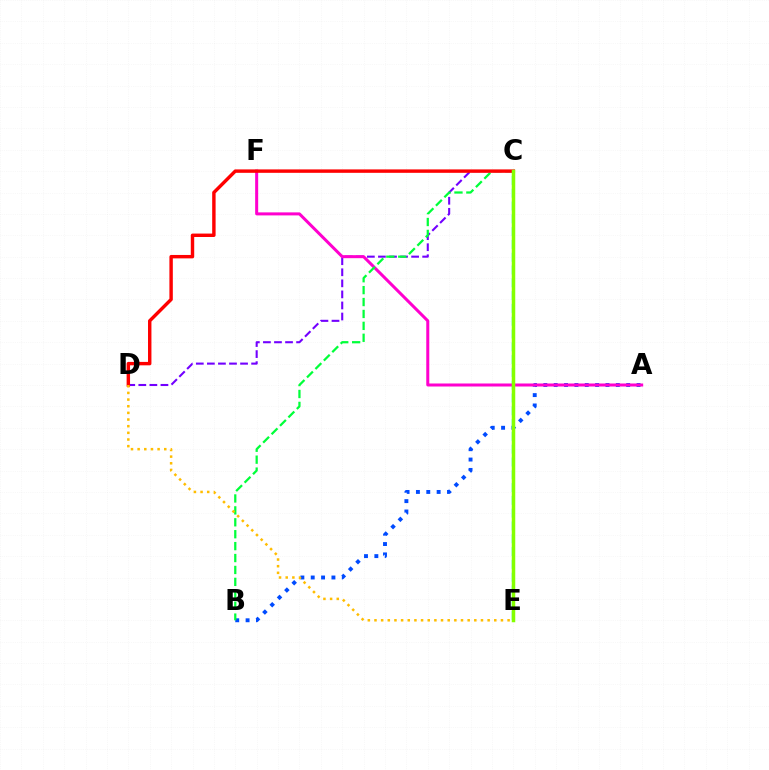{('C', 'D'): [{'color': '#7200ff', 'line_style': 'dashed', 'thickness': 1.5}, {'color': '#ff0000', 'line_style': 'solid', 'thickness': 2.46}], ('A', 'B'): [{'color': '#004bff', 'line_style': 'dotted', 'thickness': 2.81}], ('C', 'E'): [{'color': '#00fff6', 'line_style': 'dashed', 'thickness': 1.74}, {'color': '#84ff00', 'line_style': 'solid', 'thickness': 2.51}], ('A', 'F'): [{'color': '#ff00cf', 'line_style': 'solid', 'thickness': 2.17}], ('B', 'C'): [{'color': '#00ff39', 'line_style': 'dashed', 'thickness': 1.62}], ('D', 'E'): [{'color': '#ffbd00', 'line_style': 'dotted', 'thickness': 1.81}]}